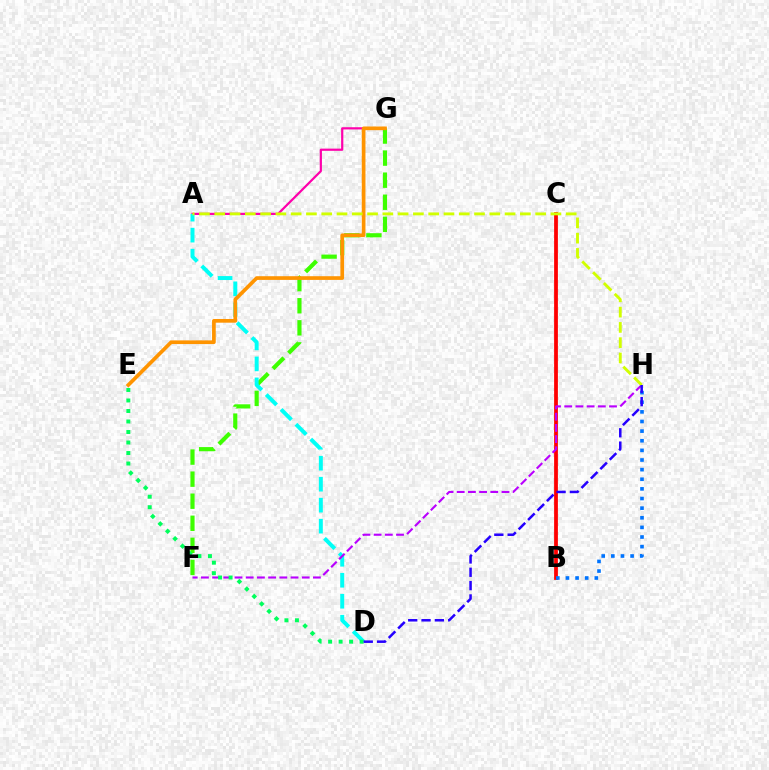{('B', 'C'): [{'color': '#ff0000', 'line_style': 'solid', 'thickness': 2.72}], ('F', 'G'): [{'color': '#3dff00', 'line_style': 'dashed', 'thickness': 3.0}], ('B', 'H'): [{'color': '#0074ff', 'line_style': 'dotted', 'thickness': 2.62}], ('A', 'G'): [{'color': '#ff00ac', 'line_style': 'solid', 'thickness': 1.59}], ('A', 'D'): [{'color': '#00fff6', 'line_style': 'dashed', 'thickness': 2.85}], ('F', 'H'): [{'color': '#b900ff', 'line_style': 'dashed', 'thickness': 1.52}], ('E', 'G'): [{'color': '#ff9400', 'line_style': 'solid', 'thickness': 2.66}], ('D', 'E'): [{'color': '#00ff5c', 'line_style': 'dotted', 'thickness': 2.86}], ('A', 'H'): [{'color': '#d1ff00', 'line_style': 'dashed', 'thickness': 2.08}], ('D', 'H'): [{'color': '#2500ff', 'line_style': 'dashed', 'thickness': 1.81}]}